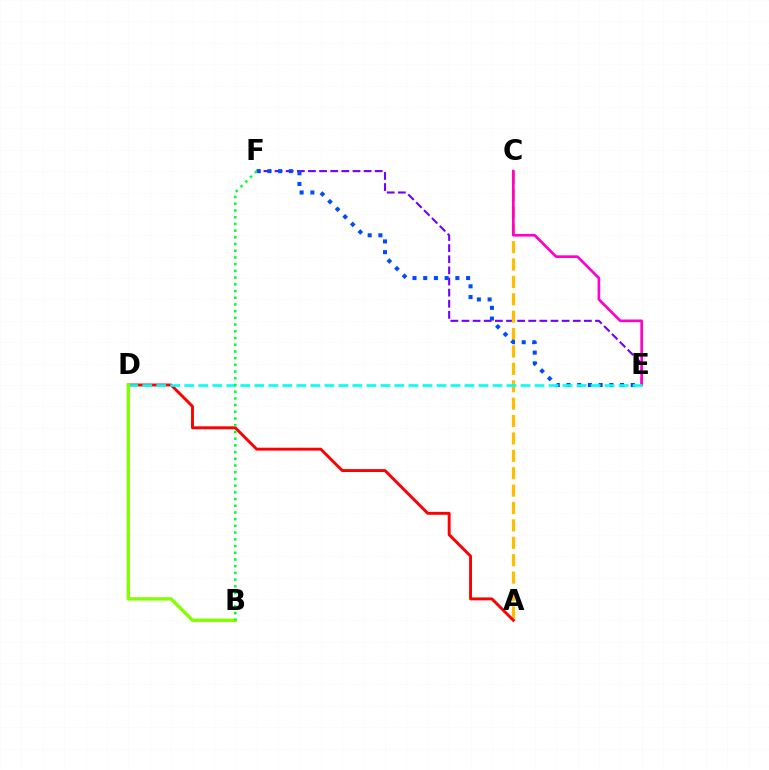{('E', 'F'): [{'color': '#7200ff', 'line_style': 'dashed', 'thickness': 1.51}, {'color': '#004bff', 'line_style': 'dotted', 'thickness': 2.91}], ('A', 'C'): [{'color': '#ffbd00', 'line_style': 'dashed', 'thickness': 2.36}], ('C', 'E'): [{'color': '#ff00cf', 'line_style': 'solid', 'thickness': 1.92}], ('A', 'D'): [{'color': '#ff0000', 'line_style': 'solid', 'thickness': 2.1}], ('D', 'E'): [{'color': '#00fff6', 'line_style': 'dashed', 'thickness': 1.9}], ('B', 'D'): [{'color': '#84ff00', 'line_style': 'solid', 'thickness': 2.44}], ('B', 'F'): [{'color': '#00ff39', 'line_style': 'dotted', 'thickness': 1.82}]}